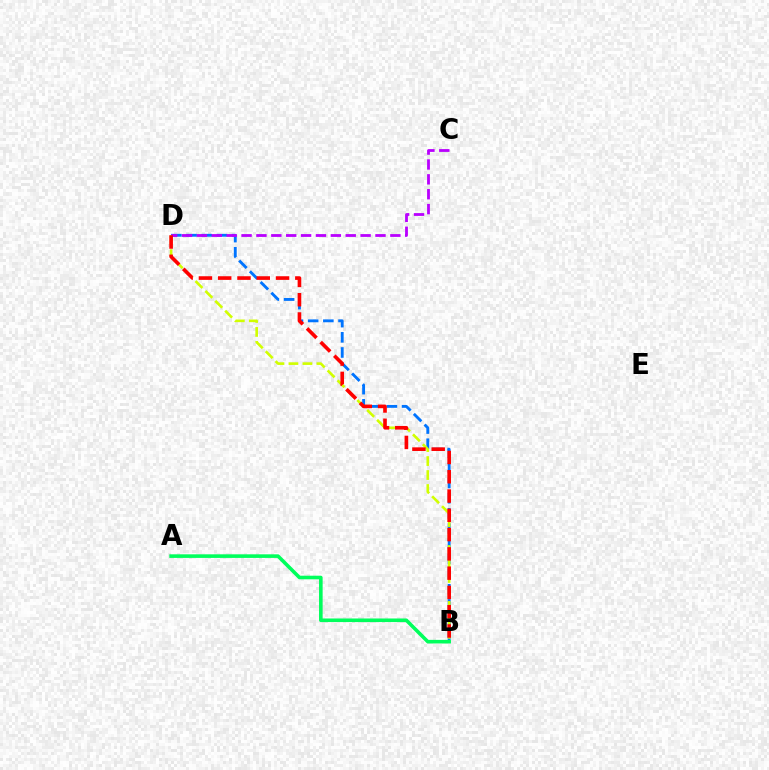{('B', 'D'): [{'color': '#0074ff', 'line_style': 'dashed', 'thickness': 2.06}, {'color': '#d1ff00', 'line_style': 'dashed', 'thickness': 1.9}, {'color': '#ff0000', 'line_style': 'dashed', 'thickness': 2.62}], ('C', 'D'): [{'color': '#b900ff', 'line_style': 'dashed', 'thickness': 2.02}], ('A', 'B'): [{'color': '#00ff5c', 'line_style': 'solid', 'thickness': 2.59}]}